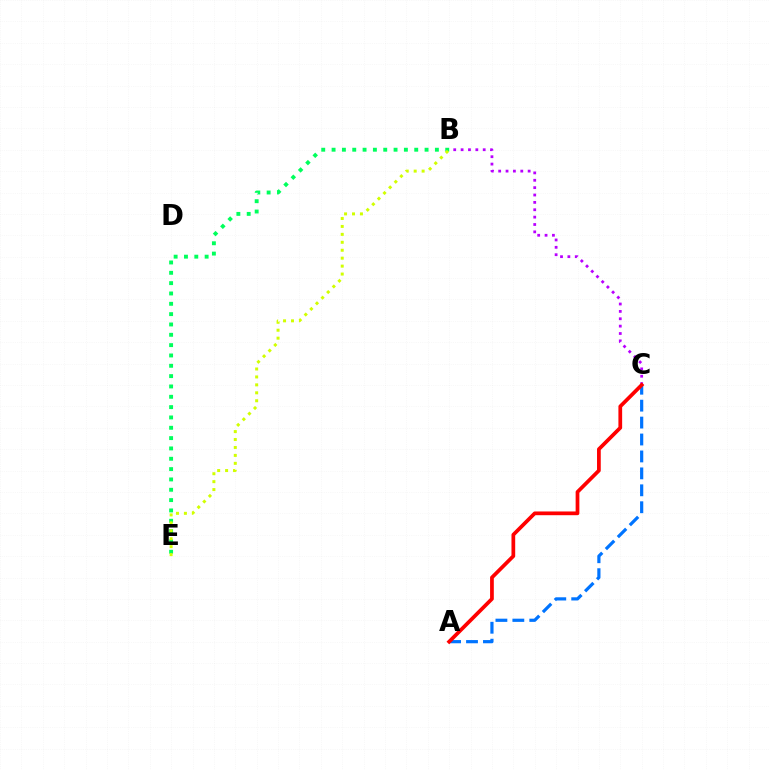{('B', 'E'): [{'color': '#00ff5c', 'line_style': 'dotted', 'thickness': 2.81}, {'color': '#d1ff00', 'line_style': 'dotted', 'thickness': 2.16}], ('A', 'C'): [{'color': '#0074ff', 'line_style': 'dashed', 'thickness': 2.3}, {'color': '#ff0000', 'line_style': 'solid', 'thickness': 2.69}], ('B', 'C'): [{'color': '#b900ff', 'line_style': 'dotted', 'thickness': 2.0}]}